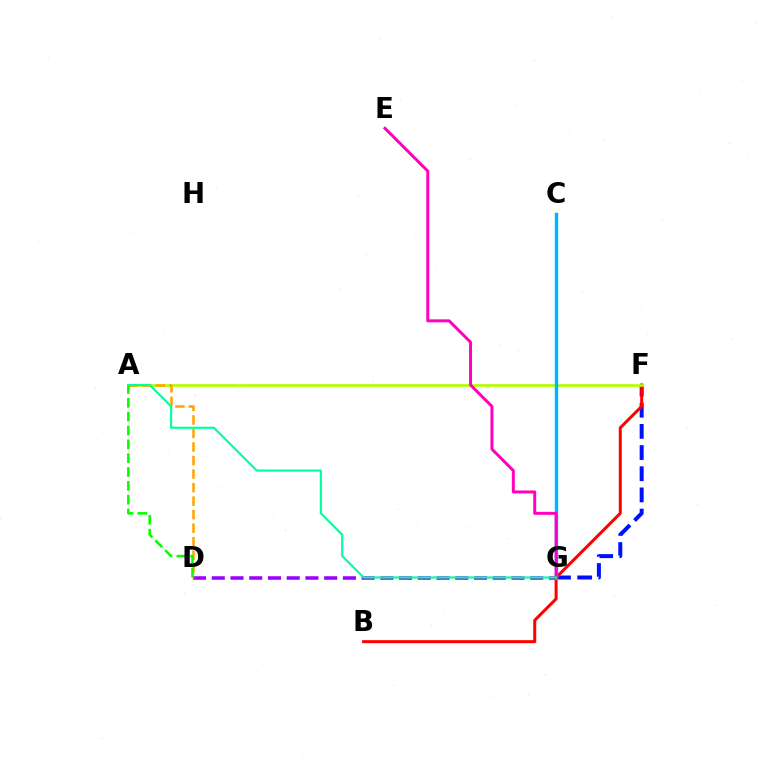{('F', 'G'): [{'color': '#0010ff', 'line_style': 'dashed', 'thickness': 2.88}], ('B', 'F'): [{'color': '#ff0000', 'line_style': 'solid', 'thickness': 2.17}], ('A', 'F'): [{'color': '#b3ff00', 'line_style': 'solid', 'thickness': 1.94}], ('D', 'G'): [{'color': '#9b00ff', 'line_style': 'dashed', 'thickness': 2.54}], ('C', 'G'): [{'color': '#00b5ff', 'line_style': 'solid', 'thickness': 2.46}], ('E', 'G'): [{'color': '#ff00bd', 'line_style': 'solid', 'thickness': 2.15}], ('A', 'D'): [{'color': '#ffa500', 'line_style': 'dashed', 'thickness': 1.84}, {'color': '#08ff00', 'line_style': 'dashed', 'thickness': 1.88}], ('A', 'G'): [{'color': '#00ff9d', 'line_style': 'solid', 'thickness': 1.55}]}